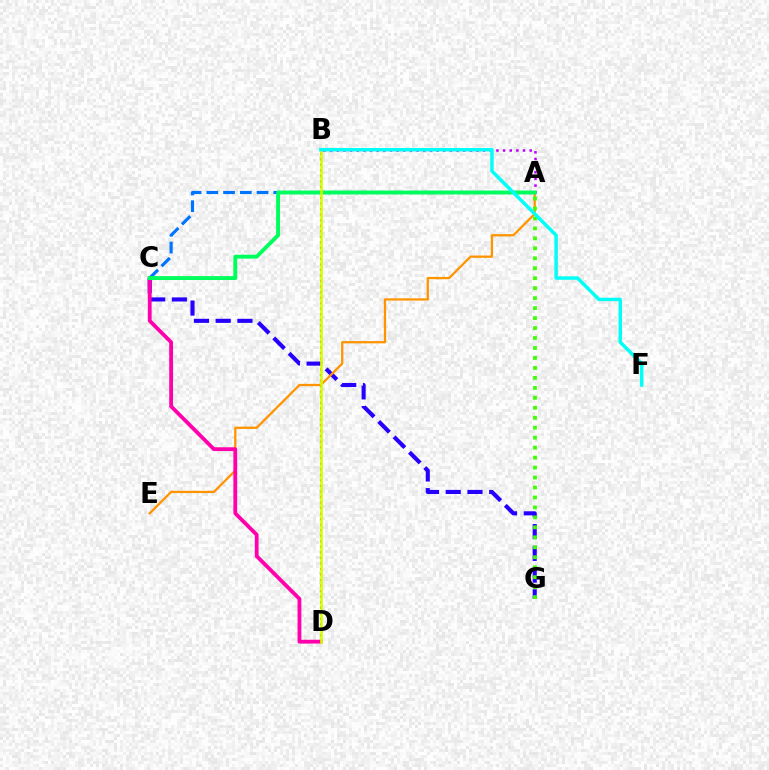{('A', 'B'): [{'color': '#b900ff', 'line_style': 'dotted', 'thickness': 1.81}], ('C', 'G'): [{'color': '#2500ff', 'line_style': 'dashed', 'thickness': 2.95}], ('A', 'E'): [{'color': '#ff9400', 'line_style': 'solid', 'thickness': 1.64}], ('C', 'D'): [{'color': '#ff00ac', 'line_style': 'solid', 'thickness': 2.74}], ('B', 'D'): [{'color': '#ff0000', 'line_style': 'dotted', 'thickness': 1.5}, {'color': '#d1ff00', 'line_style': 'solid', 'thickness': 1.87}], ('A', 'C'): [{'color': '#0074ff', 'line_style': 'dashed', 'thickness': 2.28}, {'color': '#00ff5c', 'line_style': 'solid', 'thickness': 2.8}], ('A', 'G'): [{'color': '#3dff00', 'line_style': 'dotted', 'thickness': 2.71}], ('B', 'F'): [{'color': '#00fff6', 'line_style': 'solid', 'thickness': 2.49}]}